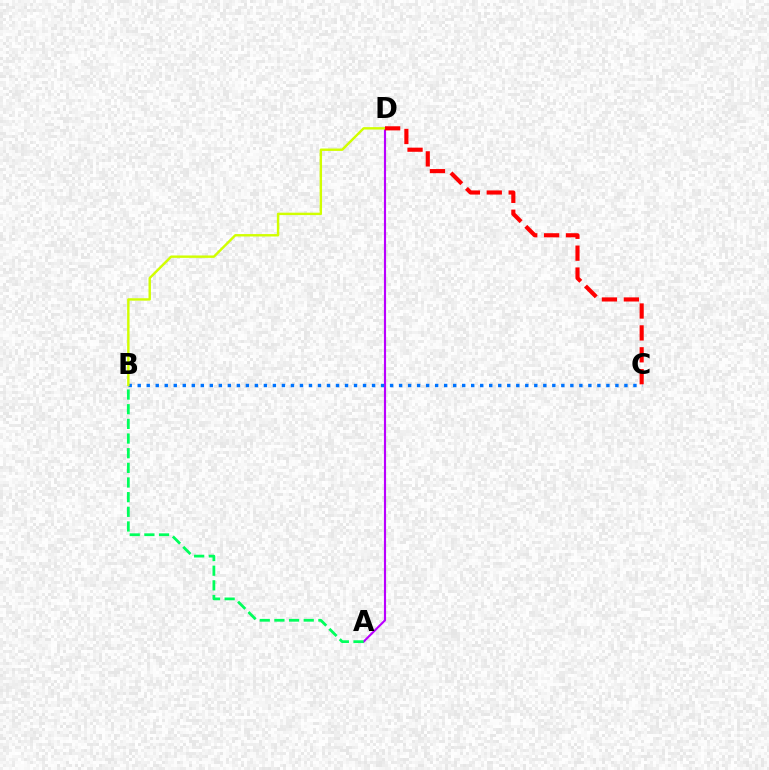{('A', 'D'): [{'color': '#b900ff', 'line_style': 'solid', 'thickness': 1.54}], ('B', 'C'): [{'color': '#0074ff', 'line_style': 'dotted', 'thickness': 2.45}], ('B', 'D'): [{'color': '#d1ff00', 'line_style': 'solid', 'thickness': 1.74}], ('C', 'D'): [{'color': '#ff0000', 'line_style': 'dashed', 'thickness': 2.97}], ('A', 'B'): [{'color': '#00ff5c', 'line_style': 'dashed', 'thickness': 1.99}]}